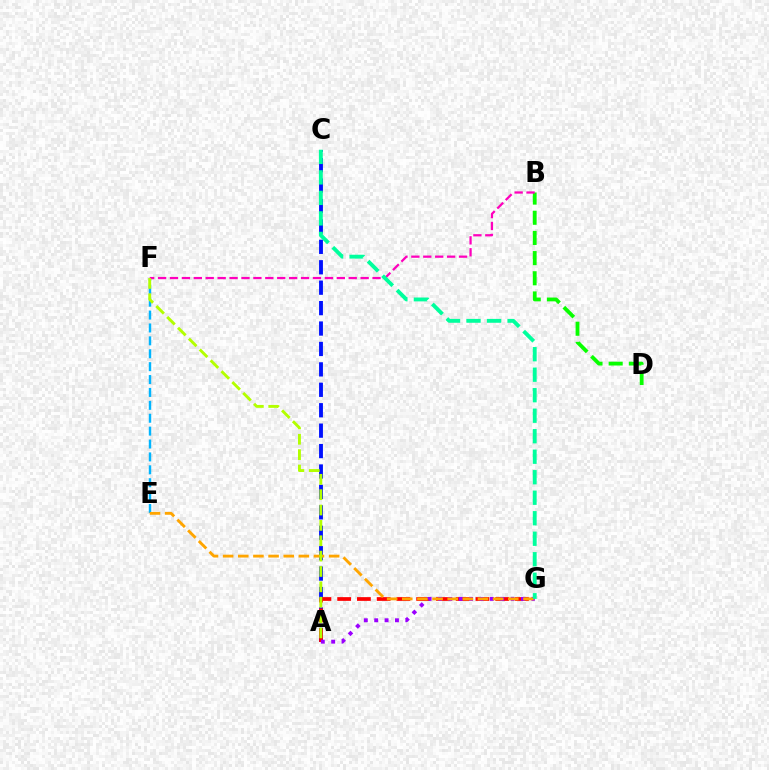{('E', 'F'): [{'color': '#00b5ff', 'line_style': 'dashed', 'thickness': 1.75}], ('B', 'D'): [{'color': '#08ff00', 'line_style': 'dashed', 'thickness': 2.74}], ('B', 'F'): [{'color': '#ff00bd', 'line_style': 'dashed', 'thickness': 1.62}], ('A', 'C'): [{'color': '#0010ff', 'line_style': 'dashed', 'thickness': 2.77}], ('A', 'G'): [{'color': '#ff0000', 'line_style': 'dashed', 'thickness': 2.68}, {'color': '#9b00ff', 'line_style': 'dotted', 'thickness': 2.82}], ('E', 'G'): [{'color': '#ffa500', 'line_style': 'dashed', 'thickness': 2.06}], ('A', 'F'): [{'color': '#b3ff00', 'line_style': 'dashed', 'thickness': 2.09}], ('C', 'G'): [{'color': '#00ff9d', 'line_style': 'dashed', 'thickness': 2.79}]}